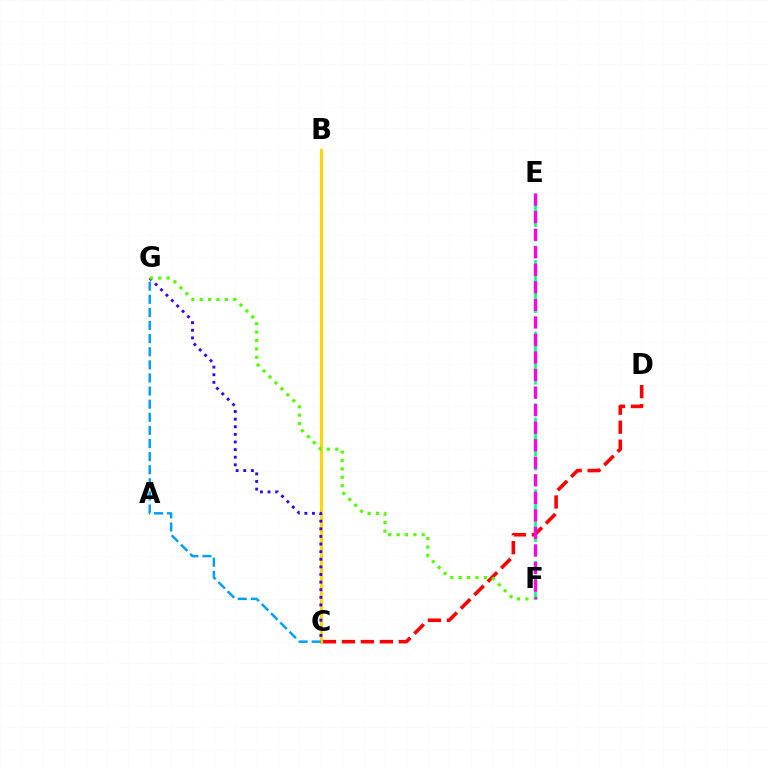{('C', 'D'): [{'color': '#ff0000', 'line_style': 'dashed', 'thickness': 2.58}], ('B', 'C'): [{'color': '#ffd500', 'line_style': 'solid', 'thickness': 2.23}], ('C', 'G'): [{'color': '#3700ff', 'line_style': 'dotted', 'thickness': 2.07}, {'color': '#009eff', 'line_style': 'dashed', 'thickness': 1.78}], ('E', 'F'): [{'color': '#00ff86', 'line_style': 'dashed', 'thickness': 1.95}, {'color': '#ff00ed', 'line_style': 'dashed', 'thickness': 2.38}], ('F', 'G'): [{'color': '#4fff00', 'line_style': 'dotted', 'thickness': 2.28}]}